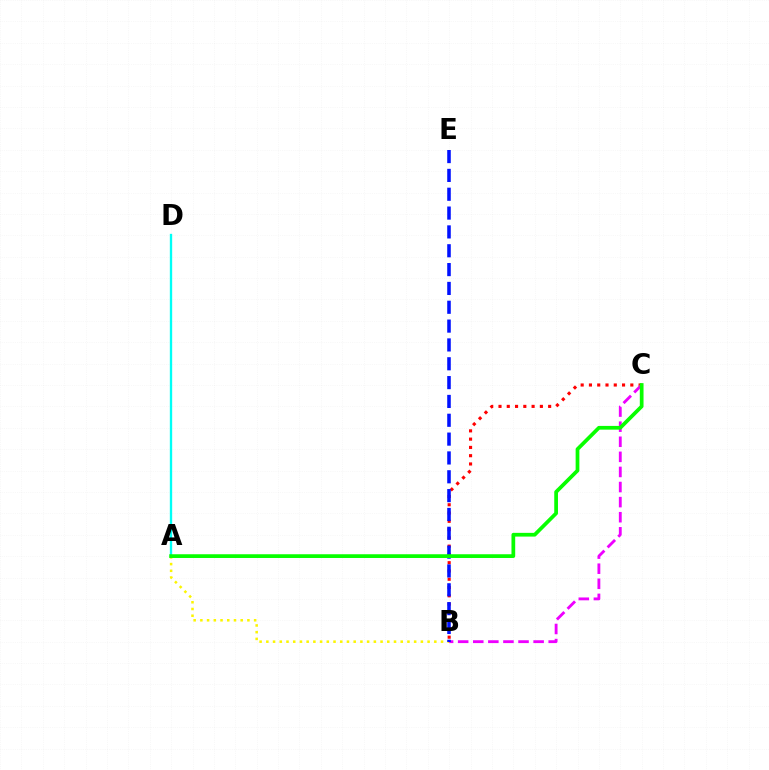{('A', 'B'): [{'color': '#fcf500', 'line_style': 'dotted', 'thickness': 1.83}], ('A', 'D'): [{'color': '#00fff6', 'line_style': 'solid', 'thickness': 1.69}], ('B', 'C'): [{'color': '#ff0000', 'line_style': 'dotted', 'thickness': 2.25}, {'color': '#ee00ff', 'line_style': 'dashed', 'thickness': 2.05}], ('B', 'E'): [{'color': '#0010ff', 'line_style': 'dashed', 'thickness': 2.56}], ('A', 'C'): [{'color': '#08ff00', 'line_style': 'solid', 'thickness': 2.69}]}